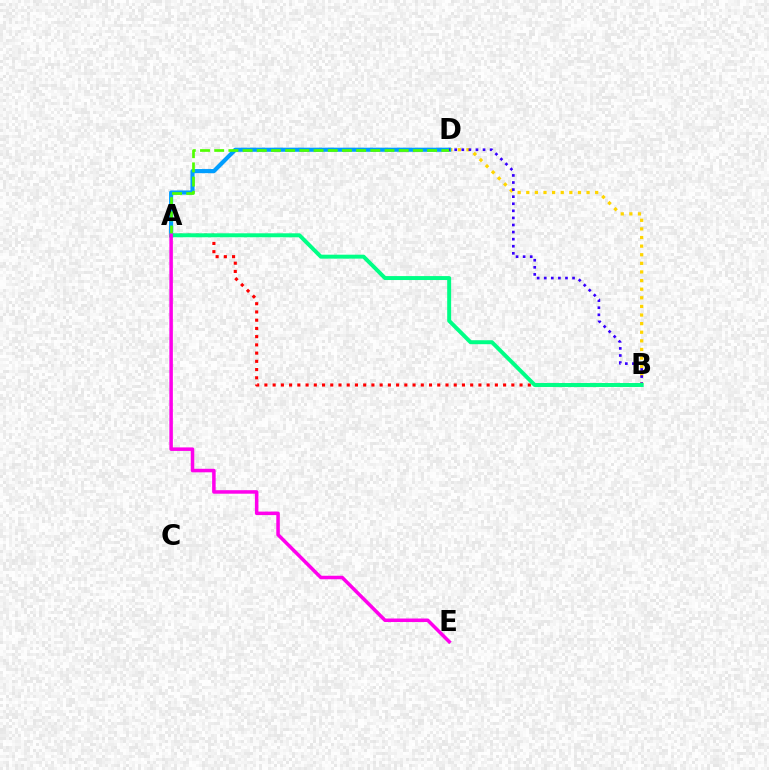{('B', 'D'): [{'color': '#ffd500', 'line_style': 'dotted', 'thickness': 2.34}, {'color': '#3700ff', 'line_style': 'dotted', 'thickness': 1.92}], ('A', 'B'): [{'color': '#ff0000', 'line_style': 'dotted', 'thickness': 2.24}, {'color': '#00ff86', 'line_style': 'solid', 'thickness': 2.85}], ('A', 'D'): [{'color': '#009eff', 'line_style': 'solid', 'thickness': 2.97}, {'color': '#4fff00', 'line_style': 'dashed', 'thickness': 1.93}], ('A', 'E'): [{'color': '#ff00ed', 'line_style': 'solid', 'thickness': 2.53}]}